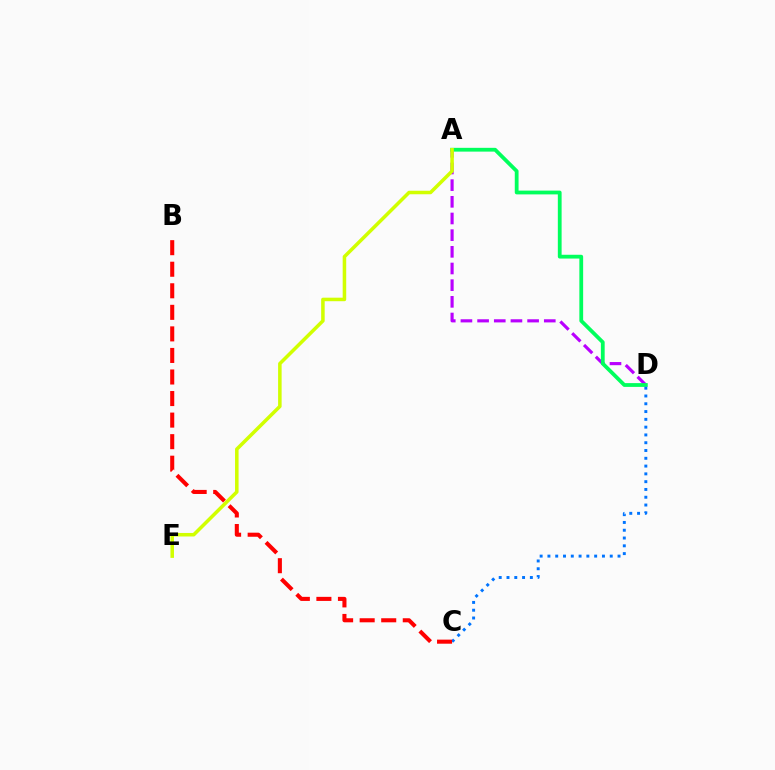{('A', 'D'): [{'color': '#b900ff', 'line_style': 'dashed', 'thickness': 2.26}, {'color': '#00ff5c', 'line_style': 'solid', 'thickness': 2.72}], ('A', 'E'): [{'color': '#d1ff00', 'line_style': 'solid', 'thickness': 2.54}], ('C', 'D'): [{'color': '#0074ff', 'line_style': 'dotted', 'thickness': 2.12}], ('B', 'C'): [{'color': '#ff0000', 'line_style': 'dashed', 'thickness': 2.93}]}